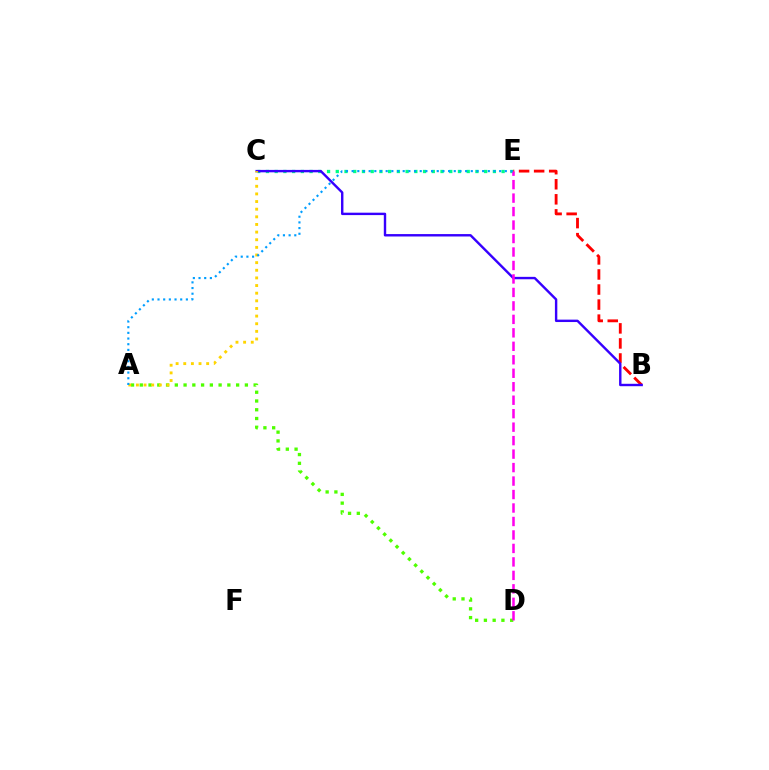{('C', 'E'): [{'color': '#00ff86', 'line_style': 'dotted', 'thickness': 2.37}], ('B', 'E'): [{'color': '#ff0000', 'line_style': 'dashed', 'thickness': 2.05}], ('A', 'D'): [{'color': '#4fff00', 'line_style': 'dotted', 'thickness': 2.38}], ('B', 'C'): [{'color': '#3700ff', 'line_style': 'solid', 'thickness': 1.73}], ('A', 'C'): [{'color': '#ffd500', 'line_style': 'dotted', 'thickness': 2.07}], ('D', 'E'): [{'color': '#ff00ed', 'line_style': 'dashed', 'thickness': 1.83}], ('A', 'E'): [{'color': '#009eff', 'line_style': 'dotted', 'thickness': 1.54}]}